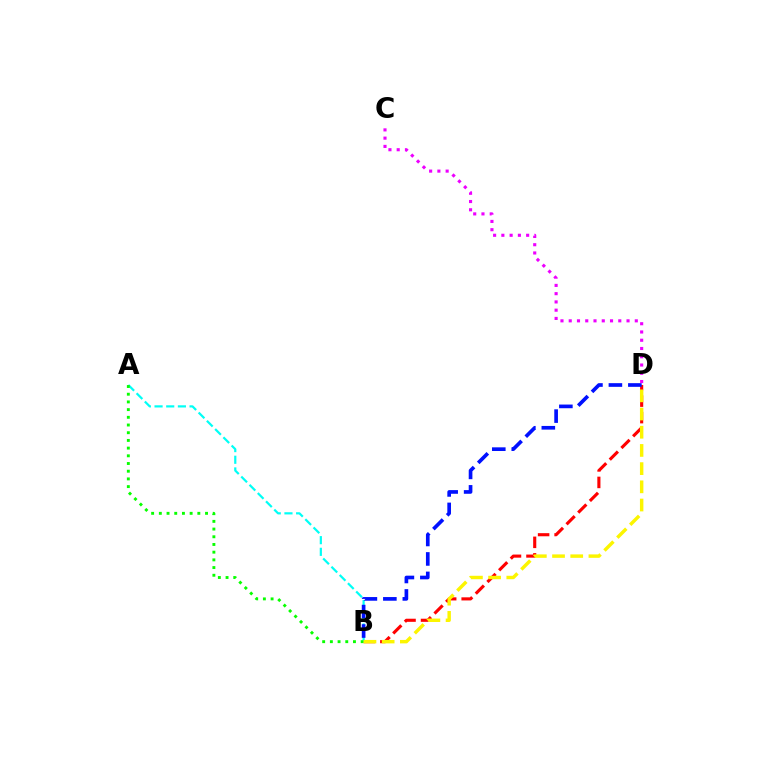{('B', 'D'): [{'color': '#ff0000', 'line_style': 'dashed', 'thickness': 2.24}, {'color': '#0010ff', 'line_style': 'dashed', 'thickness': 2.64}, {'color': '#fcf500', 'line_style': 'dashed', 'thickness': 2.47}], ('A', 'B'): [{'color': '#00fff6', 'line_style': 'dashed', 'thickness': 1.59}, {'color': '#08ff00', 'line_style': 'dotted', 'thickness': 2.09}], ('C', 'D'): [{'color': '#ee00ff', 'line_style': 'dotted', 'thickness': 2.24}]}